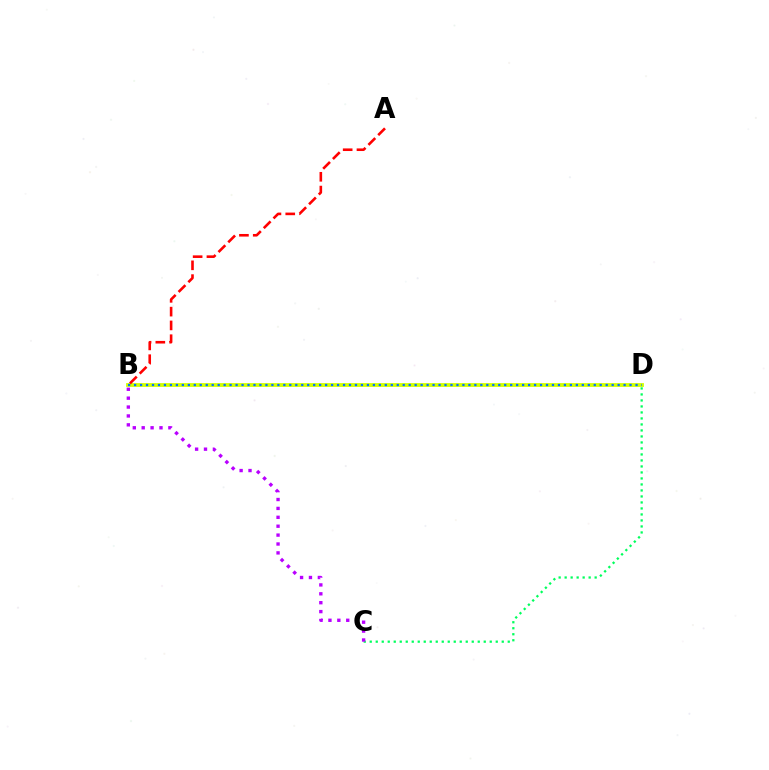{('C', 'D'): [{'color': '#00ff5c', 'line_style': 'dotted', 'thickness': 1.63}], ('B', 'C'): [{'color': '#b900ff', 'line_style': 'dotted', 'thickness': 2.42}], ('B', 'D'): [{'color': '#d1ff00', 'line_style': 'solid', 'thickness': 2.74}, {'color': '#0074ff', 'line_style': 'dotted', 'thickness': 1.62}], ('A', 'B'): [{'color': '#ff0000', 'line_style': 'dashed', 'thickness': 1.87}]}